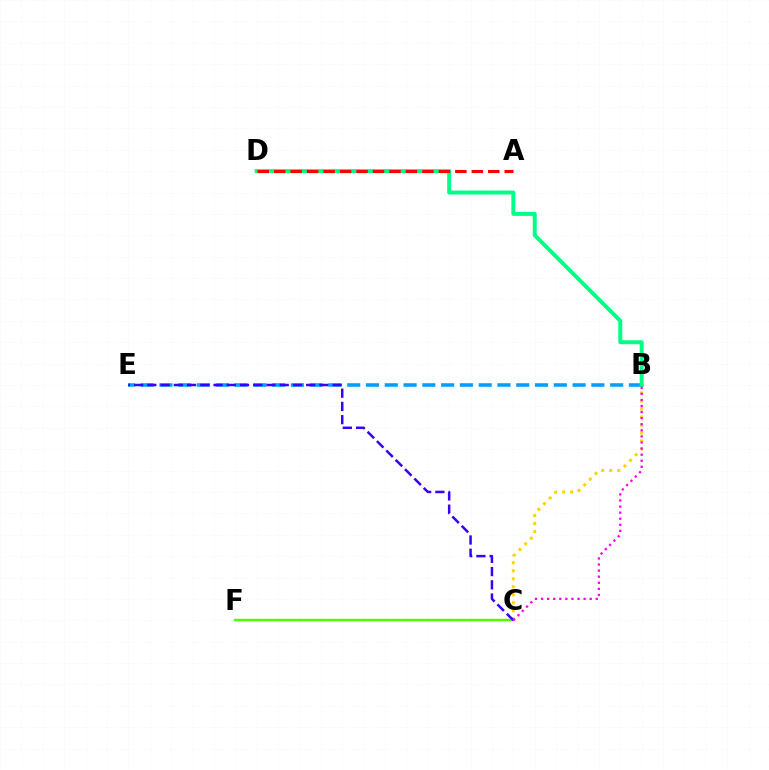{('B', 'C'): [{'color': '#ffd500', 'line_style': 'dotted', 'thickness': 2.17}, {'color': '#ff00ed', 'line_style': 'dotted', 'thickness': 1.65}], ('C', 'F'): [{'color': '#4fff00', 'line_style': 'solid', 'thickness': 1.76}], ('B', 'E'): [{'color': '#009eff', 'line_style': 'dashed', 'thickness': 2.55}], ('B', 'D'): [{'color': '#00ff86', 'line_style': 'solid', 'thickness': 2.86}], ('A', 'D'): [{'color': '#ff0000', 'line_style': 'dashed', 'thickness': 2.24}], ('C', 'E'): [{'color': '#3700ff', 'line_style': 'dashed', 'thickness': 1.8}]}